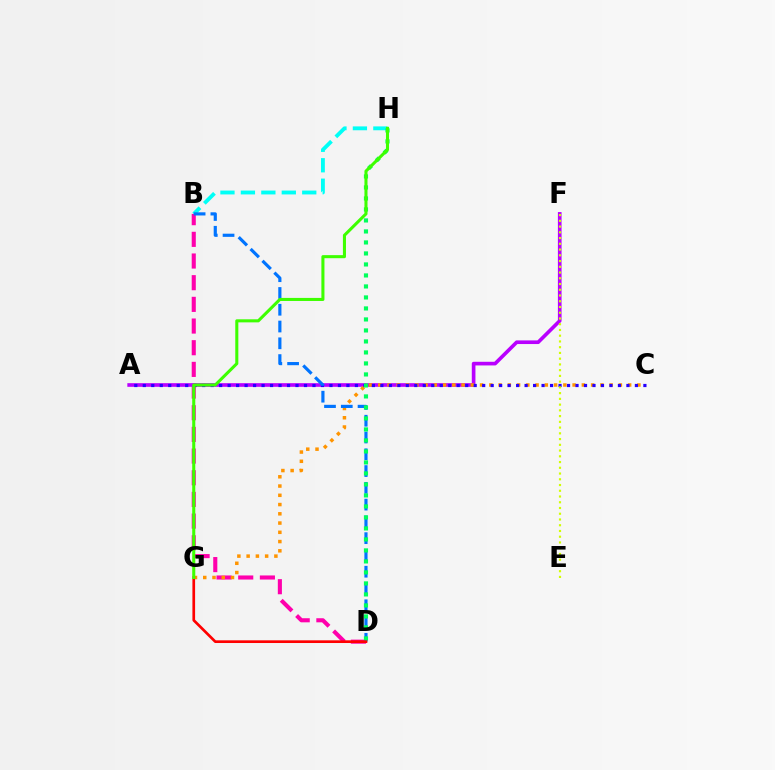{('B', 'D'): [{'color': '#ff00ac', 'line_style': 'dashed', 'thickness': 2.94}, {'color': '#0074ff', 'line_style': 'dashed', 'thickness': 2.28}], ('A', 'F'): [{'color': '#b900ff', 'line_style': 'solid', 'thickness': 2.63}], ('C', 'G'): [{'color': '#ff9400', 'line_style': 'dotted', 'thickness': 2.51}], ('B', 'H'): [{'color': '#00fff6', 'line_style': 'dashed', 'thickness': 2.78}], ('A', 'C'): [{'color': '#2500ff', 'line_style': 'dotted', 'thickness': 2.31}], ('D', 'H'): [{'color': '#00ff5c', 'line_style': 'dotted', 'thickness': 2.99}], ('E', 'F'): [{'color': '#d1ff00', 'line_style': 'dotted', 'thickness': 1.56}], ('D', 'G'): [{'color': '#ff0000', 'line_style': 'solid', 'thickness': 1.94}], ('G', 'H'): [{'color': '#3dff00', 'line_style': 'solid', 'thickness': 2.21}]}